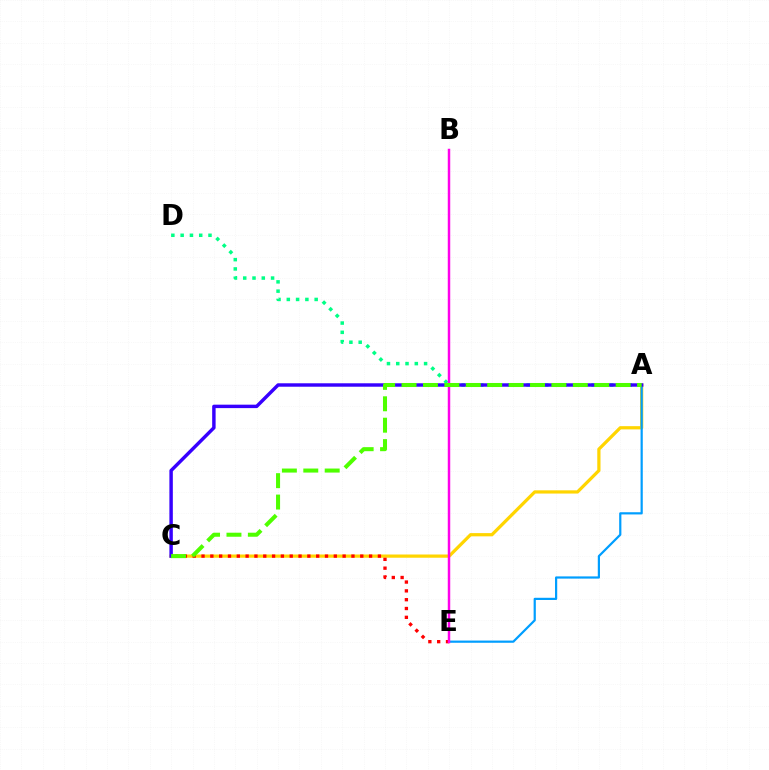{('A', 'C'): [{'color': '#ffd500', 'line_style': 'solid', 'thickness': 2.33}, {'color': '#3700ff', 'line_style': 'solid', 'thickness': 2.48}, {'color': '#4fff00', 'line_style': 'dashed', 'thickness': 2.91}], ('A', 'D'): [{'color': '#00ff86', 'line_style': 'dotted', 'thickness': 2.52}], ('A', 'E'): [{'color': '#009eff', 'line_style': 'solid', 'thickness': 1.59}], ('C', 'E'): [{'color': '#ff0000', 'line_style': 'dotted', 'thickness': 2.4}], ('B', 'E'): [{'color': '#ff00ed', 'line_style': 'solid', 'thickness': 1.78}]}